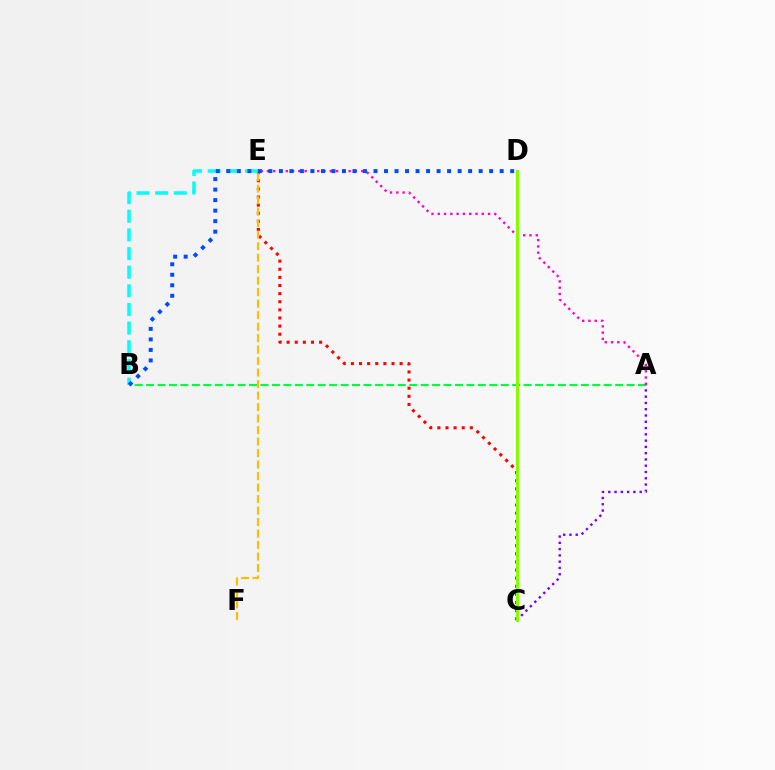{('C', 'E'): [{'color': '#ff0000', 'line_style': 'dotted', 'thickness': 2.21}], ('A', 'B'): [{'color': '#00ff39', 'line_style': 'dashed', 'thickness': 1.55}], ('A', 'E'): [{'color': '#ff00cf', 'line_style': 'dotted', 'thickness': 1.71}], ('A', 'C'): [{'color': '#7200ff', 'line_style': 'dotted', 'thickness': 1.71}], ('B', 'E'): [{'color': '#00fff6', 'line_style': 'dashed', 'thickness': 2.53}], ('B', 'D'): [{'color': '#004bff', 'line_style': 'dotted', 'thickness': 2.86}], ('E', 'F'): [{'color': '#ffbd00', 'line_style': 'dashed', 'thickness': 1.56}], ('C', 'D'): [{'color': '#84ff00', 'line_style': 'solid', 'thickness': 2.17}]}